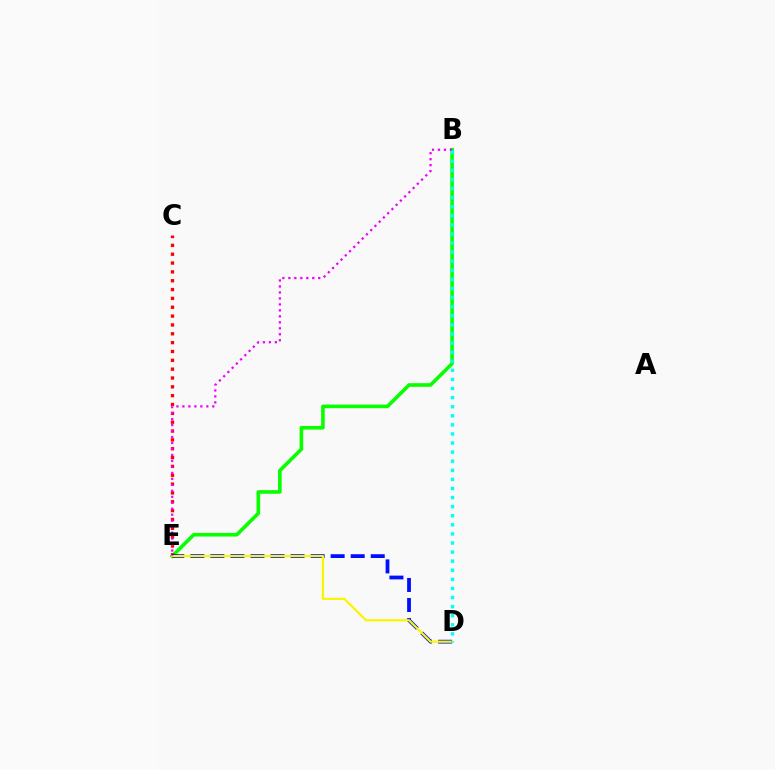{('B', 'E'): [{'color': '#08ff00', 'line_style': 'solid', 'thickness': 2.6}, {'color': '#ee00ff', 'line_style': 'dotted', 'thickness': 1.62}], ('C', 'E'): [{'color': '#ff0000', 'line_style': 'dotted', 'thickness': 2.4}], ('D', 'E'): [{'color': '#0010ff', 'line_style': 'dashed', 'thickness': 2.72}, {'color': '#fcf500', 'line_style': 'solid', 'thickness': 1.63}], ('B', 'D'): [{'color': '#00fff6', 'line_style': 'dotted', 'thickness': 2.47}]}